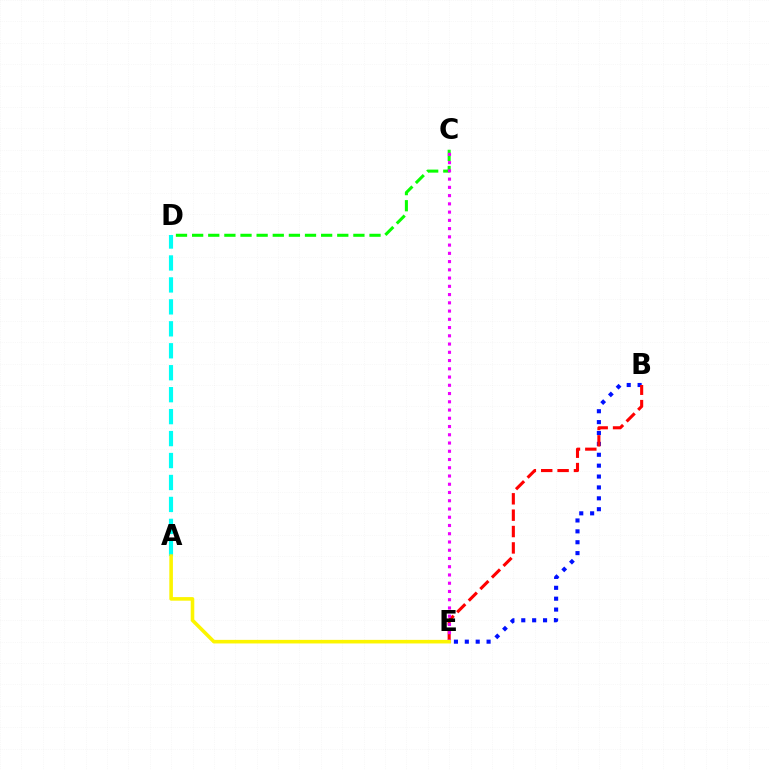{('C', 'D'): [{'color': '#08ff00', 'line_style': 'dashed', 'thickness': 2.19}], ('B', 'E'): [{'color': '#0010ff', 'line_style': 'dotted', 'thickness': 2.96}, {'color': '#ff0000', 'line_style': 'dashed', 'thickness': 2.22}], ('C', 'E'): [{'color': '#ee00ff', 'line_style': 'dotted', 'thickness': 2.24}], ('A', 'D'): [{'color': '#00fff6', 'line_style': 'dashed', 'thickness': 2.98}], ('A', 'E'): [{'color': '#fcf500', 'line_style': 'solid', 'thickness': 2.58}]}